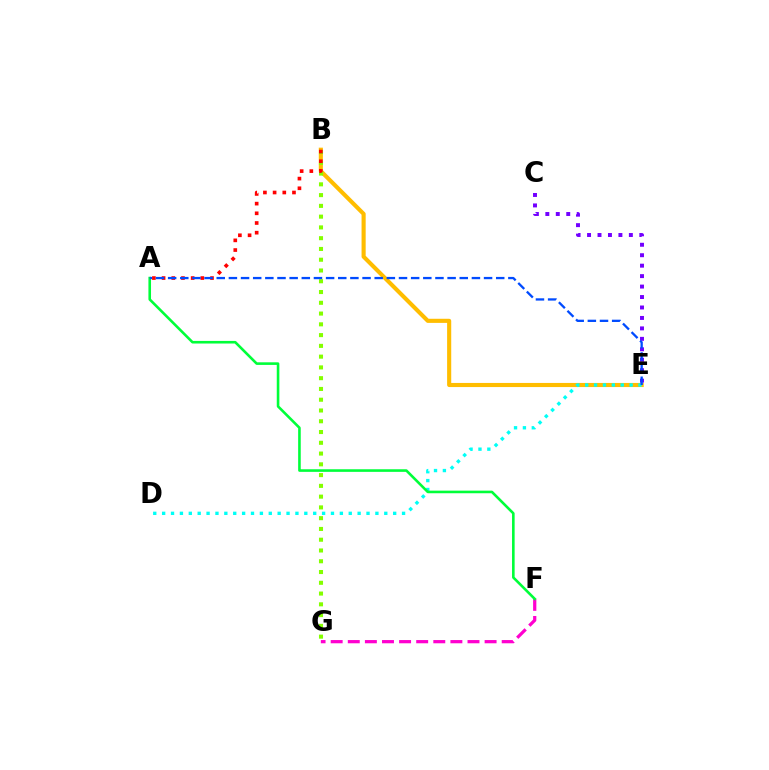{('B', 'E'): [{'color': '#ffbd00', 'line_style': 'solid', 'thickness': 2.96}], ('C', 'E'): [{'color': '#7200ff', 'line_style': 'dotted', 'thickness': 2.84}], ('D', 'E'): [{'color': '#00fff6', 'line_style': 'dotted', 'thickness': 2.41}], ('F', 'G'): [{'color': '#ff00cf', 'line_style': 'dashed', 'thickness': 2.32}], ('B', 'G'): [{'color': '#84ff00', 'line_style': 'dotted', 'thickness': 2.93}], ('A', 'F'): [{'color': '#00ff39', 'line_style': 'solid', 'thickness': 1.87}], ('A', 'B'): [{'color': '#ff0000', 'line_style': 'dotted', 'thickness': 2.63}], ('A', 'E'): [{'color': '#004bff', 'line_style': 'dashed', 'thickness': 1.65}]}